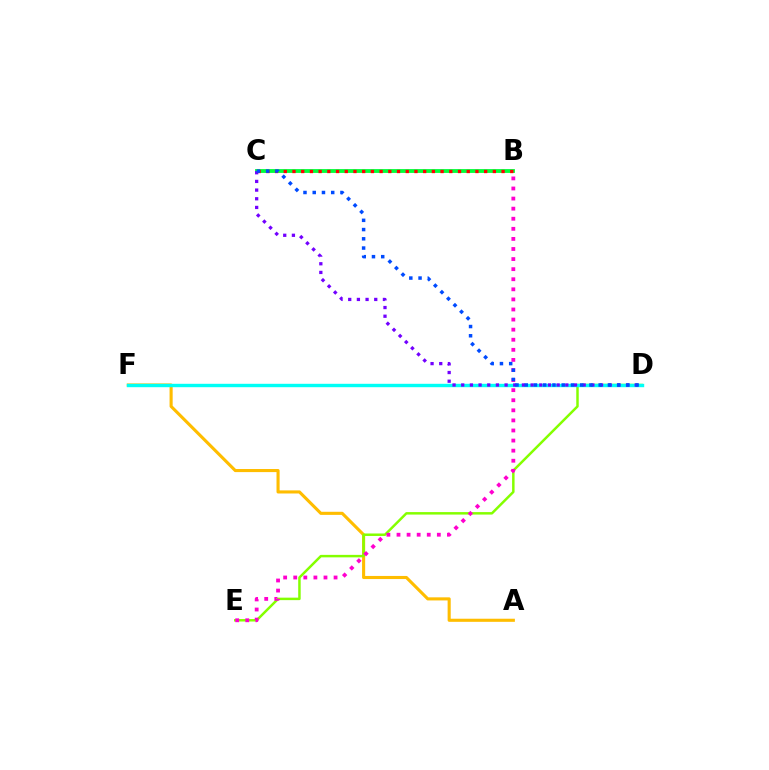{('A', 'F'): [{'color': '#ffbd00', 'line_style': 'solid', 'thickness': 2.23}], ('B', 'C'): [{'color': '#00ff39', 'line_style': 'solid', 'thickness': 2.76}, {'color': '#ff0000', 'line_style': 'dotted', 'thickness': 2.37}], ('D', 'E'): [{'color': '#84ff00', 'line_style': 'solid', 'thickness': 1.79}], ('B', 'E'): [{'color': '#ff00cf', 'line_style': 'dotted', 'thickness': 2.74}], ('D', 'F'): [{'color': '#00fff6', 'line_style': 'solid', 'thickness': 2.45}], ('C', 'D'): [{'color': '#7200ff', 'line_style': 'dotted', 'thickness': 2.36}, {'color': '#004bff', 'line_style': 'dotted', 'thickness': 2.51}]}